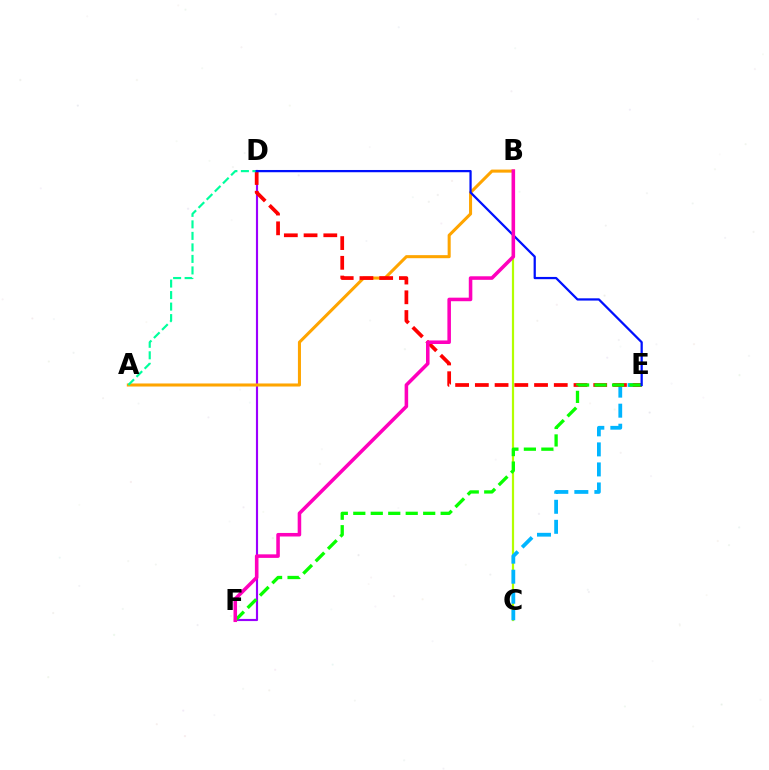{('D', 'F'): [{'color': '#9b00ff', 'line_style': 'solid', 'thickness': 1.55}], ('B', 'C'): [{'color': '#b3ff00', 'line_style': 'solid', 'thickness': 1.59}], ('A', 'B'): [{'color': '#ffa500', 'line_style': 'solid', 'thickness': 2.2}], ('C', 'E'): [{'color': '#00b5ff', 'line_style': 'dashed', 'thickness': 2.72}], ('D', 'E'): [{'color': '#ff0000', 'line_style': 'dashed', 'thickness': 2.68}, {'color': '#0010ff', 'line_style': 'solid', 'thickness': 1.62}], ('E', 'F'): [{'color': '#08ff00', 'line_style': 'dashed', 'thickness': 2.37}], ('A', 'D'): [{'color': '#00ff9d', 'line_style': 'dashed', 'thickness': 1.56}], ('B', 'F'): [{'color': '#ff00bd', 'line_style': 'solid', 'thickness': 2.55}]}